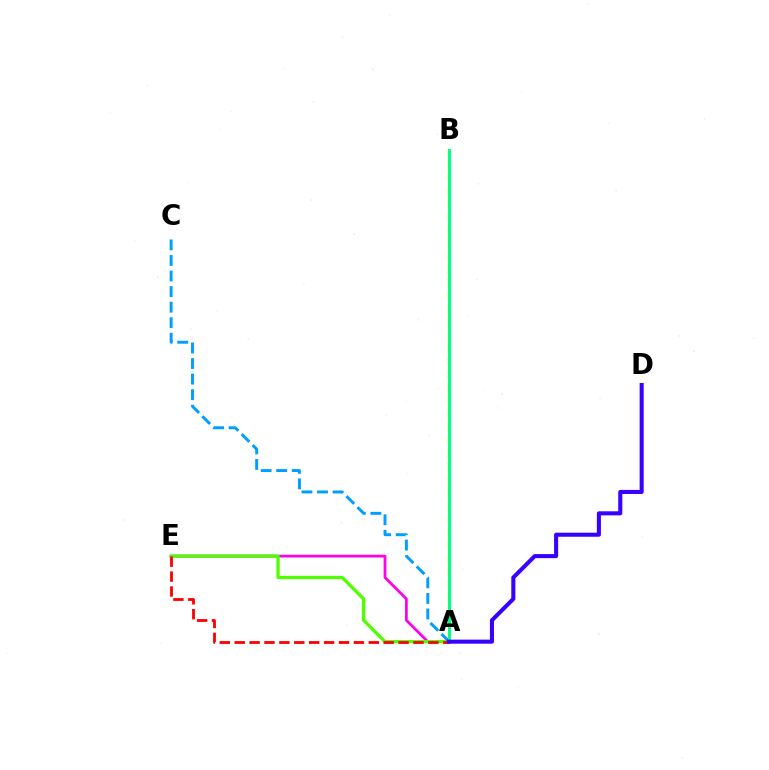{('A', 'E'): [{'color': '#ff00ed', 'line_style': 'solid', 'thickness': 1.98}, {'color': '#4fff00', 'line_style': 'solid', 'thickness': 2.37}, {'color': '#ff0000', 'line_style': 'dashed', 'thickness': 2.02}], ('A', 'B'): [{'color': '#ffd500', 'line_style': 'dashed', 'thickness': 1.79}, {'color': '#00ff86', 'line_style': 'solid', 'thickness': 2.12}], ('A', 'C'): [{'color': '#009eff', 'line_style': 'dashed', 'thickness': 2.11}], ('A', 'D'): [{'color': '#3700ff', 'line_style': 'solid', 'thickness': 2.93}]}